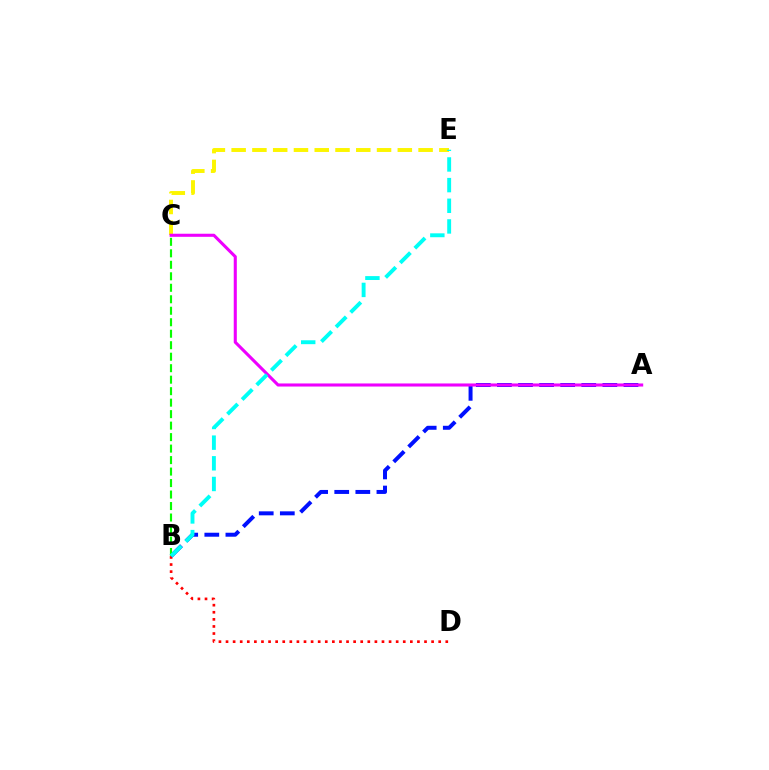{('B', 'D'): [{'color': '#ff0000', 'line_style': 'dotted', 'thickness': 1.93}], ('C', 'E'): [{'color': '#fcf500', 'line_style': 'dashed', 'thickness': 2.82}], ('A', 'B'): [{'color': '#0010ff', 'line_style': 'dashed', 'thickness': 2.87}], ('B', 'C'): [{'color': '#08ff00', 'line_style': 'dashed', 'thickness': 1.56}], ('A', 'C'): [{'color': '#ee00ff', 'line_style': 'solid', 'thickness': 2.22}], ('B', 'E'): [{'color': '#00fff6', 'line_style': 'dashed', 'thickness': 2.81}]}